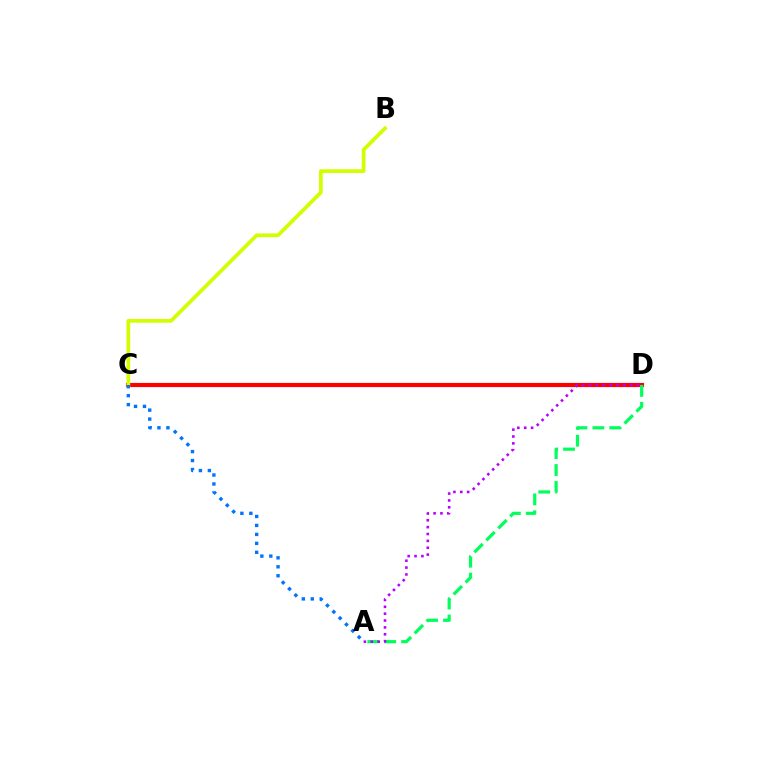{('C', 'D'): [{'color': '#ff0000', 'line_style': 'solid', 'thickness': 2.99}], ('B', 'C'): [{'color': '#d1ff00', 'line_style': 'solid', 'thickness': 2.68}], ('A', 'C'): [{'color': '#0074ff', 'line_style': 'dotted', 'thickness': 2.44}], ('A', 'D'): [{'color': '#00ff5c', 'line_style': 'dashed', 'thickness': 2.3}, {'color': '#b900ff', 'line_style': 'dotted', 'thickness': 1.87}]}